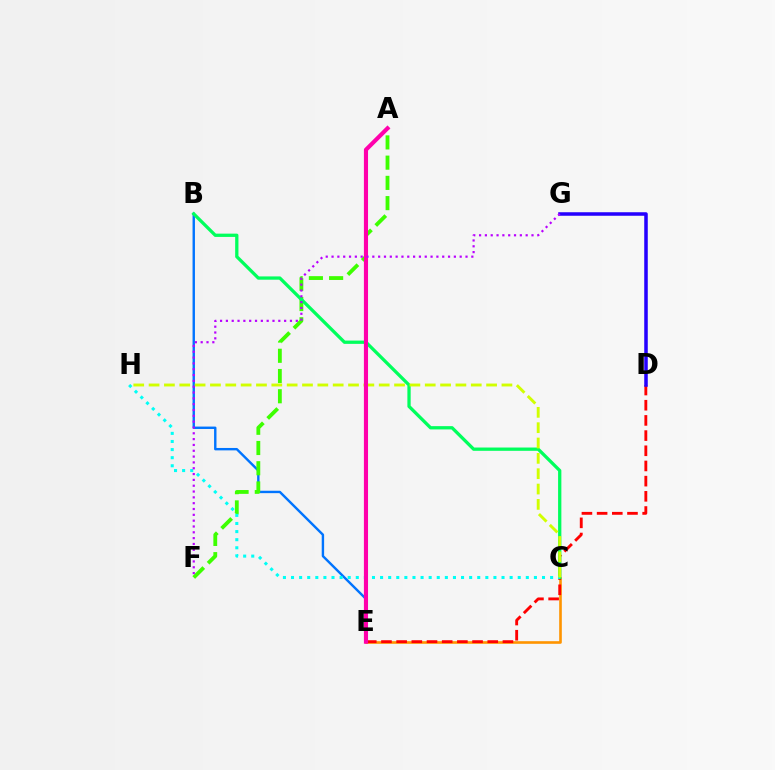{('B', 'E'): [{'color': '#0074ff', 'line_style': 'solid', 'thickness': 1.73}], ('C', 'E'): [{'color': '#ff9400', 'line_style': 'solid', 'thickness': 1.89}], ('D', 'E'): [{'color': '#ff0000', 'line_style': 'dashed', 'thickness': 2.06}], ('A', 'F'): [{'color': '#3dff00', 'line_style': 'dashed', 'thickness': 2.75}], ('B', 'C'): [{'color': '#00ff5c', 'line_style': 'solid', 'thickness': 2.36}], ('C', 'H'): [{'color': '#00fff6', 'line_style': 'dotted', 'thickness': 2.2}, {'color': '#d1ff00', 'line_style': 'dashed', 'thickness': 2.08}], ('A', 'E'): [{'color': '#ff00ac', 'line_style': 'solid', 'thickness': 2.97}], ('D', 'G'): [{'color': '#2500ff', 'line_style': 'solid', 'thickness': 2.54}], ('F', 'G'): [{'color': '#b900ff', 'line_style': 'dotted', 'thickness': 1.58}]}